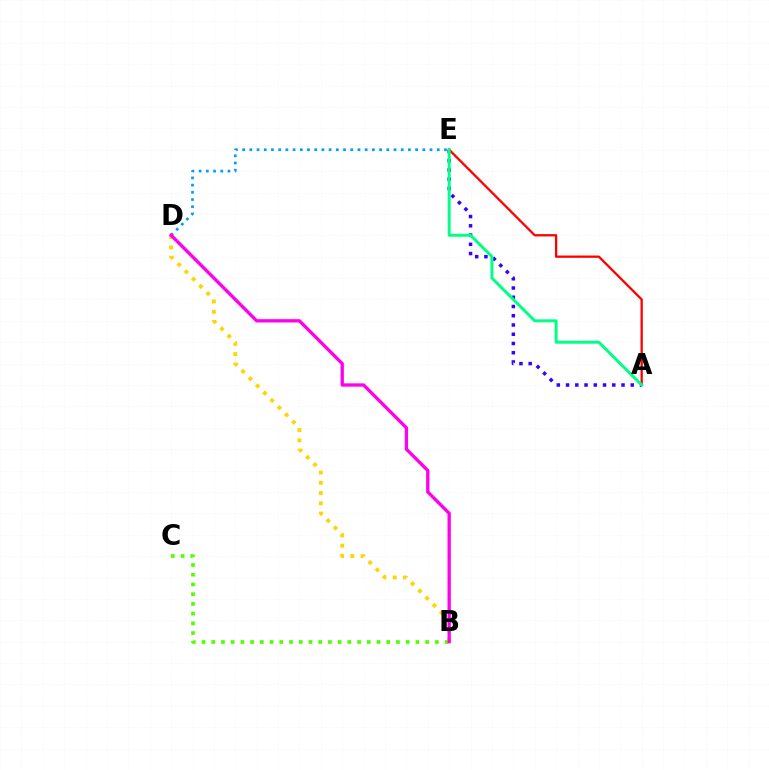{('B', 'C'): [{'color': '#4fff00', 'line_style': 'dotted', 'thickness': 2.64}], ('D', 'E'): [{'color': '#009eff', 'line_style': 'dotted', 'thickness': 1.96}], ('B', 'D'): [{'color': '#ffd500', 'line_style': 'dotted', 'thickness': 2.79}, {'color': '#ff00ed', 'line_style': 'solid', 'thickness': 2.38}], ('A', 'E'): [{'color': '#3700ff', 'line_style': 'dotted', 'thickness': 2.51}, {'color': '#ff0000', 'line_style': 'solid', 'thickness': 1.65}, {'color': '#00ff86', 'line_style': 'solid', 'thickness': 2.14}]}